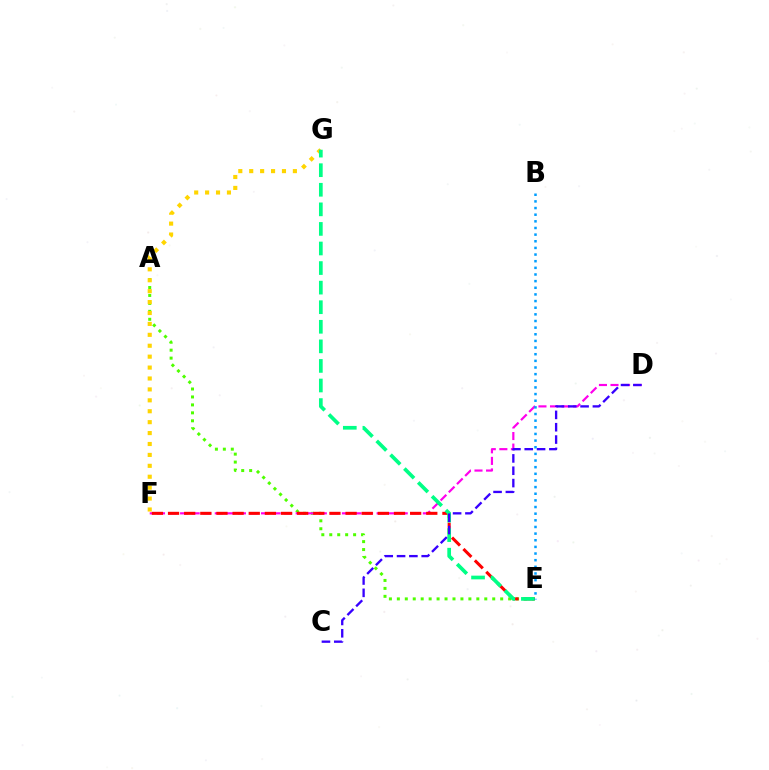{('A', 'E'): [{'color': '#4fff00', 'line_style': 'dotted', 'thickness': 2.16}], ('F', 'G'): [{'color': '#ffd500', 'line_style': 'dotted', 'thickness': 2.97}], ('D', 'F'): [{'color': '#ff00ed', 'line_style': 'dashed', 'thickness': 1.57}], ('E', 'F'): [{'color': '#ff0000', 'line_style': 'dashed', 'thickness': 2.19}], ('E', 'G'): [{'color': '#00ff86', 'line_style': 'dashed', 'thickness': 2.66}], ('C', 'D'): [{'color': '#3700ff', 'line_style': 'dashed', 'thickness': 1.67}], ('B', 'E'): [{'color': '#009eff', 'line_style': 'dotted', 'thickness': 1.81}]}